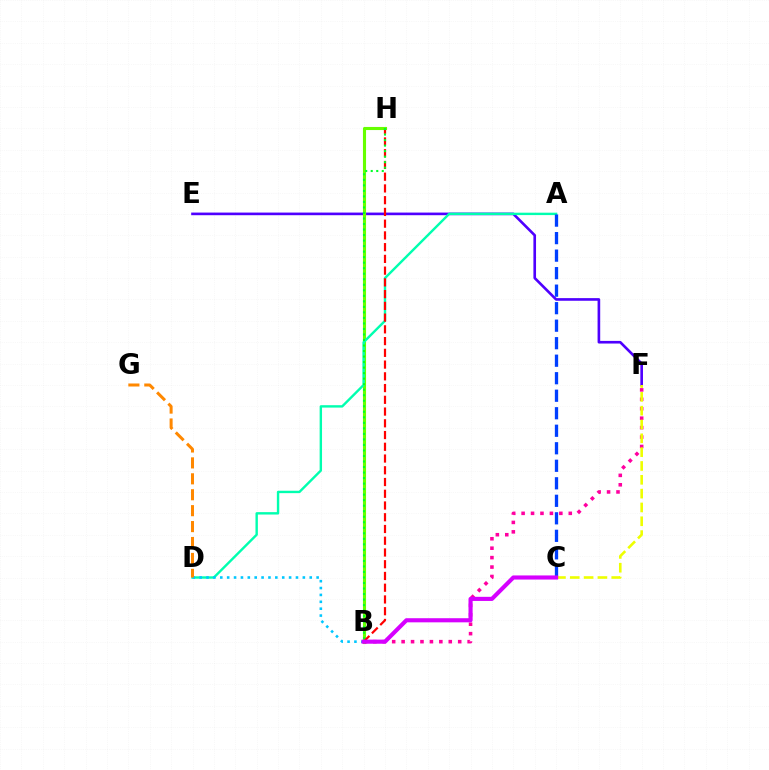{('E', 'F'): [{'color': '#4f00ff', 'line_style': 'solid', 'thickness': 1.9}], ('B', 'H'): [{'color': '#66ff00', 'line_style': 'solid', 'thickness': 2.23}, {'color': '#ff0000', 'line_style': 'dashed', 'thickness': 1.6}, {'color': '#00ff27', 'line_style': 'dotted', 'thickness': 1.5}], ('A', 'D'): [{'color': '#00ffaf', 'line_style': 'solid', 'thickness': 1.73}], ('B', 'F'): [{'color': '#ff00a0', 'line_style': 'dotted', 'thickness': 2.56}], ('A', 'C'): [{'color': '#003fff', 'line_style': 'dashed', 'thickness': 2.38}], ('C', 'F'): [{'color': '#eeff00', 'line_style': 'dashed', 'thickness': 1.88}], ('B', 'D'): [{'color': '#00c7ff', 'line_style': 'dotted', 'thickness': 1.87}], ('B', 'C'): [{'color': '#d600ff', 'line_style': 'solid', 'thickness': 2.97}], ('D', 'G'): [{'color': '#ff8800', 'line_style': 'dashed', 'thickness': 2.16}]}